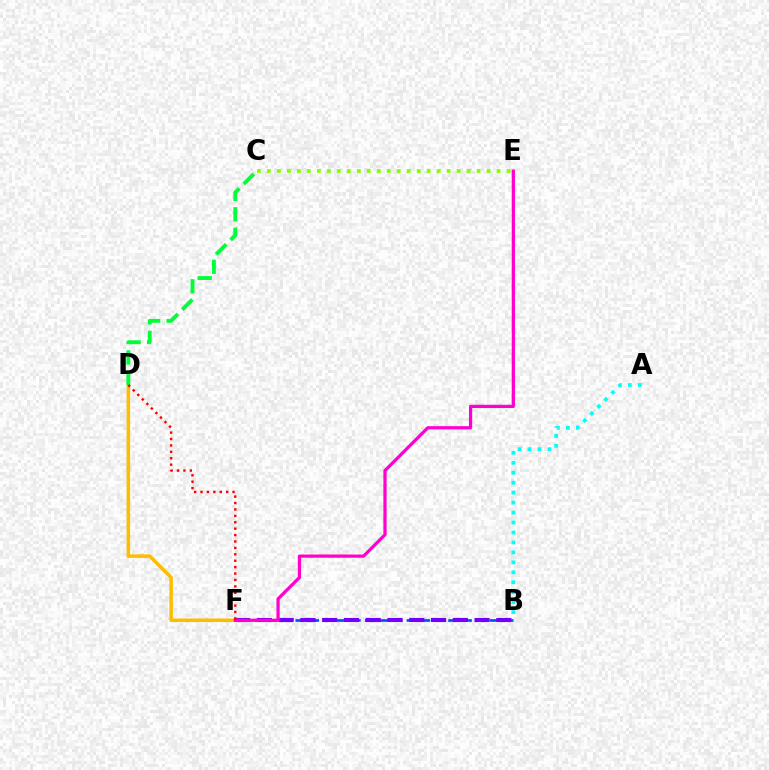{('B', 'F'): [{'color': '#004bff', 'line_style': 'dashed', 'thickness': 1.89}, {'color': '#7200ff', 'line_style': 'dashed', 'thickness': 2.96}], ('D', 'F'): [{'color': '#ffbd00', 'line_style': 'solid', 'thickness': 2.54}, {'color': '#ff0000', 'line_style': 'dotted', 'thickness': 1.74}], ('E', 'F'): [{'color': '#ff00cf', 'line_style': 'solid', 'thickness': 2.32}], ('C', 'D'): [{'color': '#00ff39', 'line_style': 'dashed', 'thickness': 2.78}], ('C', 'E'): [{'color': '#84ff00', 'line_style': 'dotted', 'thickness': 2.71}], ('A', 'B'): [{'color': '#00fff6', 'line_style': 'dotted', 'thickness': 2.7}]}